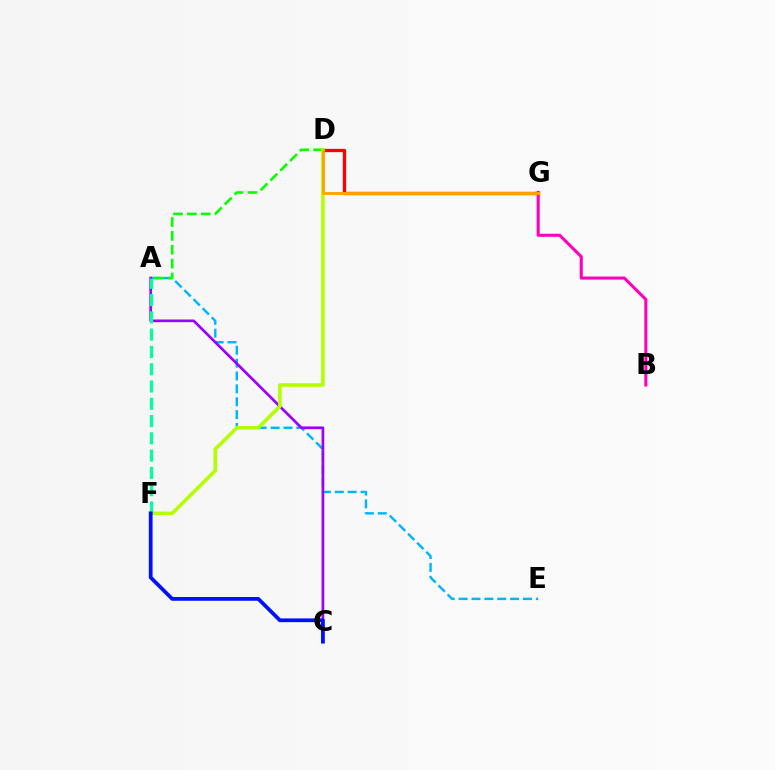{('A', 'E'): [{'color': '#00b5ff', 'line_style': 'dashed', 'thickness': 1.75}], ('A', 'C'): [{'color': '#9b00ff', 'line_style': 'solid', 'thickness': 1.94}], ('D', 'G'): [{'color': '#ff0000', 'line_style': 'solid', 'thickness': 2.38}, {'color': '#ffa500', 'line_style': 'solid', 'thickness': 2.09}], ('A', 'D'): [{'color': '#08ff00', 'line_style': 'dashed', 'thickness': 1.89}], ('D', 'F'): [{'color': '#b3ff00', 'line_style': 'solid', 'thickness': 2.59}], ('B', 'G'): [{'color': '#ff00bd', 'line_style': 'solid', 'thickness': 2.22}], ('A', 'F'): [{'color': '#00ff9d', 'line_style': 'dashed', 'thickness': 2.35}], ('C', 'F'): [{'color': '#0010ff', 'line_style': 'solid', 'thickness': 2.7}]}